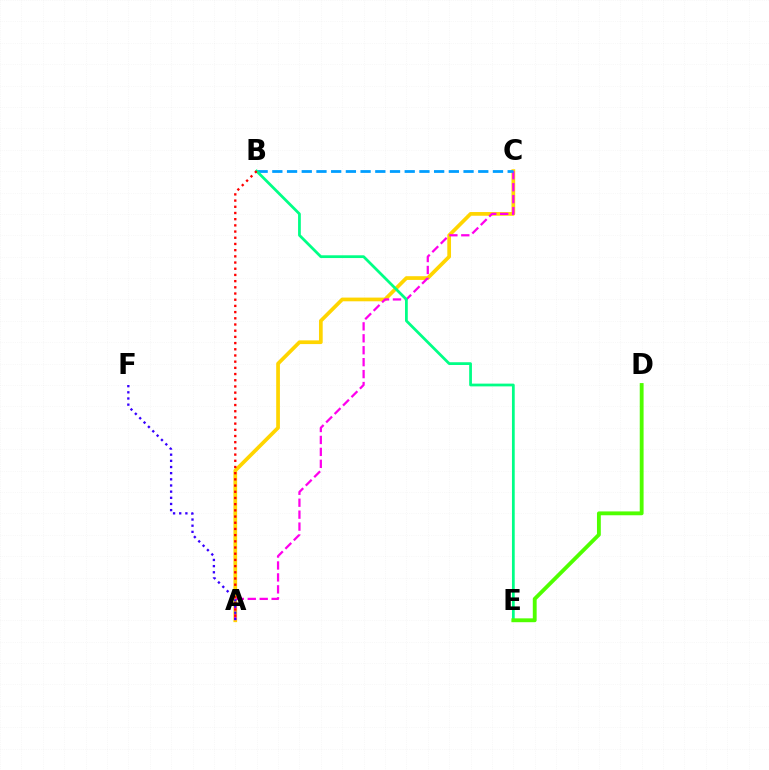{('A', 'C'): [{'color': '#ffd500', 'line_style': 'solid', 'thickness': 2.67}, {'color': '#ff00ed', 'line_style': 'dashed', 'thickness': 1.62}], ('A', 'F'): [{'color': '#3700ff', 'line_style': 'dotted', 'thickness': 1.67}], ('B', 'C'): [{'color': '#009eff', 'line_style': 'dashed', 'thickness': 2.0}], ('B', 'E'): [{'color': '#00ff86', 'line_style': 'solid', 'thickness': 1.99}], ('A', 'B'): [{'color': '#ff0000', 'line_style': 'dotted', 'thickness': 1.68}], ('D', 'E'): [{'color': '#4fff00', 'line_style': 'solid', 'thickness': 2.77}]}